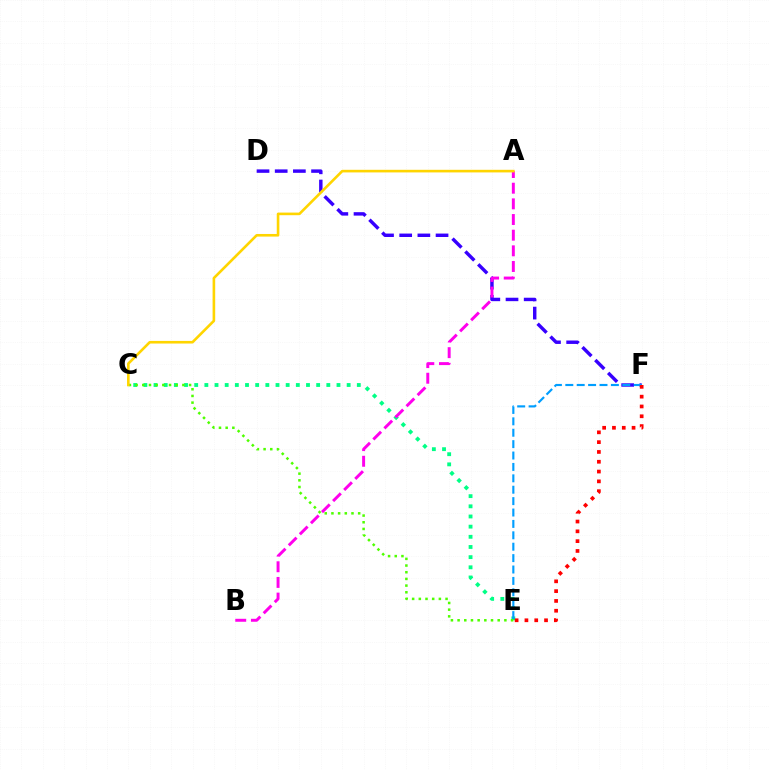{('C', 'E'): [{'color': '#00ff86', 'line_style': 'dotted', 'thickness': 2.76}, {'color': '#4fff00', 'line_style': 'dotted', 'thickness': 1.82}], ('D', 'F'): [{'color': '#3700ff', 'line_style': 'dashed', 'thickness': 2.47}], ('E', 'F'): [{'color': '#009eff', 'line_style': 'dashed', 'thickness': 1.55}, {'color': '#ff0000', 'line_style': 'dotted', 'thickness': 2.66}], ('A', 'B'): [{'color': '#ff00ed', 'line_style': 'dashed', 'thickness': 2.13}], ('A', 'C'): [{'color': '#ffd500', 'line_style': 'solid', 'thickness': 1.88}]}